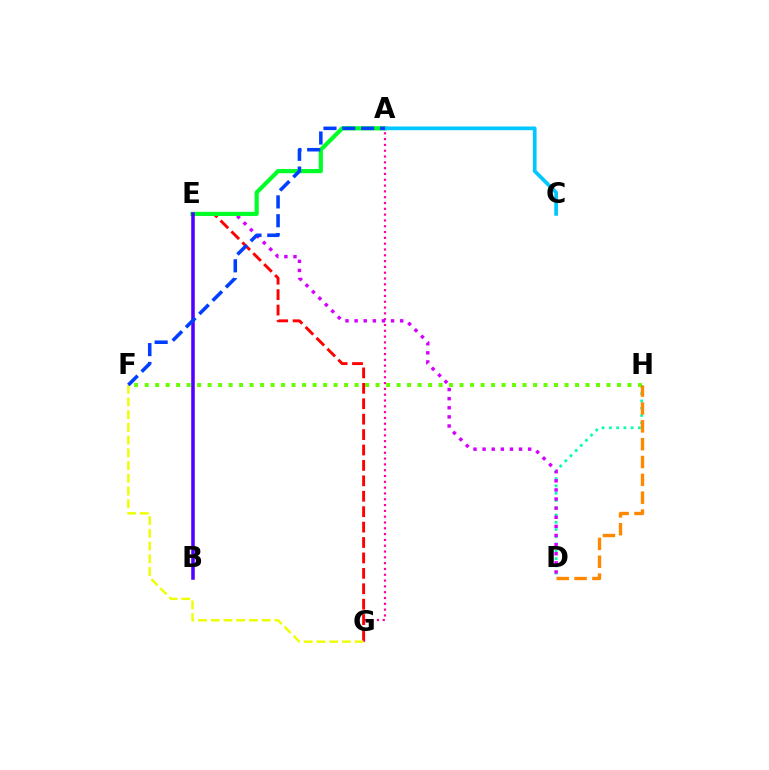{('A', 'G'): [{'color': '#ff00a0', 'line_style': 'dotted', 'thickness': 1.58}], ('D', 'H'): [{'color': '#00ffaf', 'line_style': 'dotted', 'thickness': 1.98}, {'color': '#ff8800', 'line_style': 'dashed', 'thickness': 2.42}], ('F', 'G'): [{'color': '#eeff00', 'line_style': 'dashed', 'thickness': 1.73}], ('D', 'E'): [{'color': '#d600ff', 'line_style': 'dotted', 'thickness': 2.48}], ('F', 'H'): [{'color': '#66ff00', 'line_style': 'dotted', 'thickness': 2.85}], ('E', 'G'): [{'color': '#ff0000', 'line_style': 'dashed', 'thickness': 2.09}], ('A', 'E'): [{'color': '#00ff27', 'line_style': 'solid', 'thickness': 2.99}], ('B', 'E'): [{'color': '#4f00ff', 'line_style': 'solid', 'thickness': 2.54}], ('A', 'C'): [{'color': '#00c7ff', 'line_style': 'solid', 'thickness': 2.67}], ('A', 'F'): [{'color': '#003fff', 'line_style': 'dashed', 'thickness': 2.56}]}